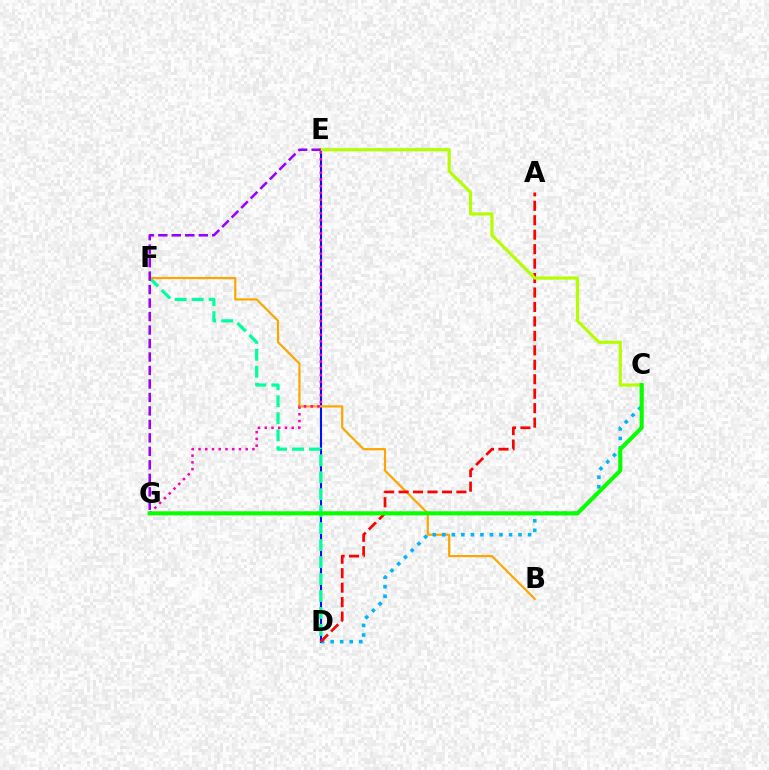{('D', 'E'): [{'color': '#0010ff', 'line_style': 'solid', 'thickness': 1.51}], ('D', 'F'): [{'color': '#00ff9d', 'line_style': 'dashed', 'thickness': 2.3}], ('B', 'F'): [{'color': '#ffa500', 'line_style': 'solid', 'thickness': 1.57}], ('C', 'D'): [{'color': '#00b5ff', 'line_style': 'dotted', 'thickness': 2.59}], ('A', 'D'): [{'color': '#ff0000', 'line_style': 'dashed', 'thickness': 1.96}], ('C', 'E'): [{'color': '#b3ff00', 'line_style': 'solid', 'thickness': 2.26}], ('E', 'G'): [{'color': '#9b00ff', 'line_style': 'dashed', 'thickness': 1.83}, {'color': '#ff00bd', 'line_style': 'dotted', 'thickness': 1.83}], ('C', 'G'): [{'color': '#08ff00', 'line_style': 'solid', 'thickness': 2.94}]}